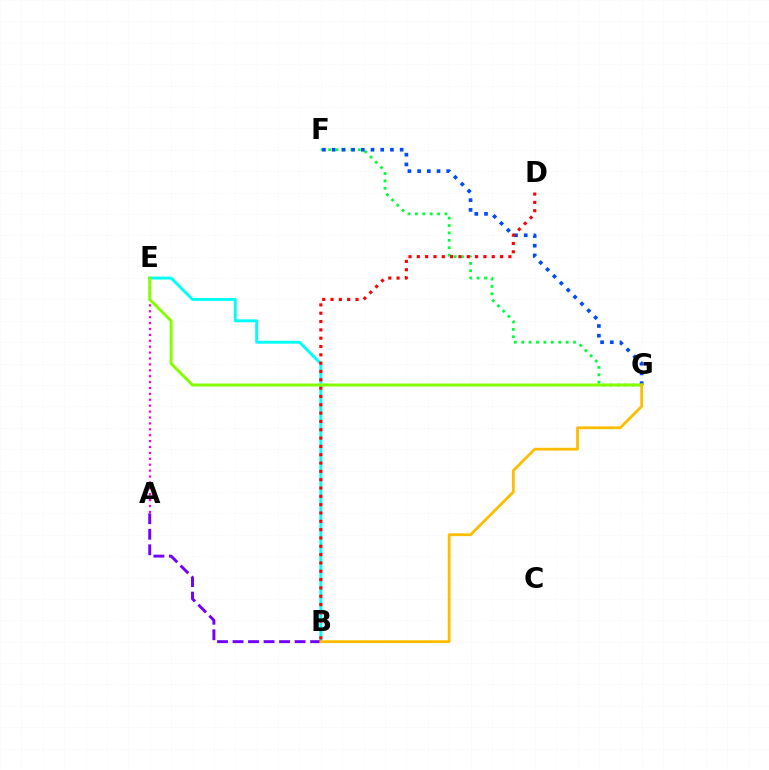{('B', 'E'): [{'color': '#00fff6', 'line_style': 'solid', 'thickness': 2.1}], ('F', 'G'): [{'color': '#00ff39', 'line_style': 'dotted', 'thickness': 2.01}, {'color': '#004bff', 'line_style': 'dotted', 'thickness': 2.64}], ('B', 'D'): [{'color': '#ff0000', 'line_style': 'dotted', 'thickness': 2.26}], ('A', 'B'): [{'color': '#7200ff', 'line_style': 'dashed', 'thickness': 2.11}], ('A', 'E'): [{'color': '#ff00cf', 'line_style': 'dotted', 'thickness': 1.6}], ('E', 'G'): [{'color': '#84ff00', 'line_style': 'solid', 'thickness': 2.13}], ('B', 'G'): [{'color': '#ffbd00', 'line_style': 'solid', 'thickness': 2.01}]}